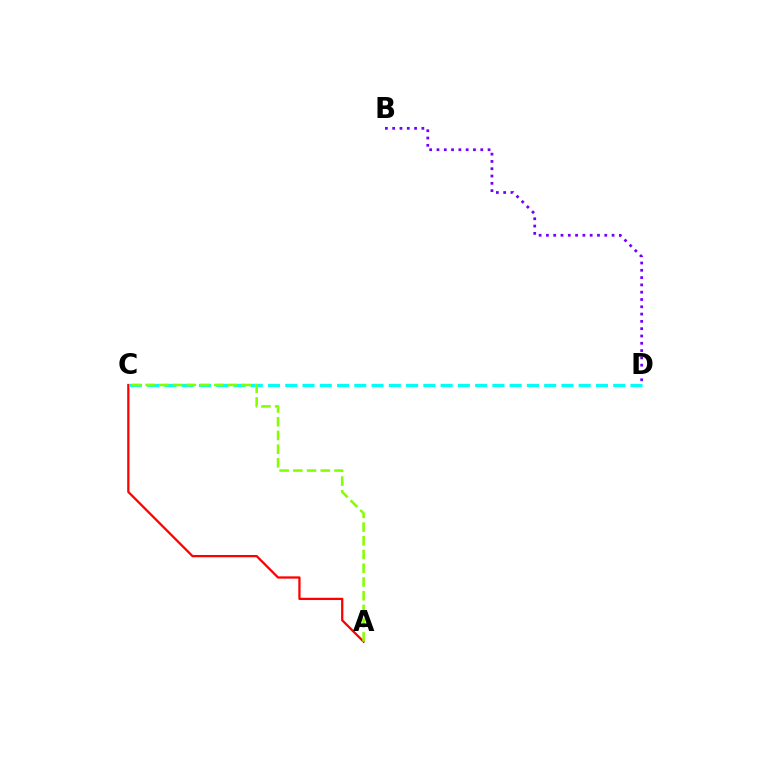{('A', 'C'): [{'color': '#ff0000', 'line_style': 'solid', 'thickness': 1.63}, {'color': '#84ff00', 'line_style': 'dashed', 'thickness': 1.86}], ('B', 'D'): [{'color': '#7200ff', 'line_style': 'dotted', 'thickness': 1.98}], ('C', 'D'): [{'color': '#00fff6', 'line_style': 'dashed', 'thickness': 2.34}]}